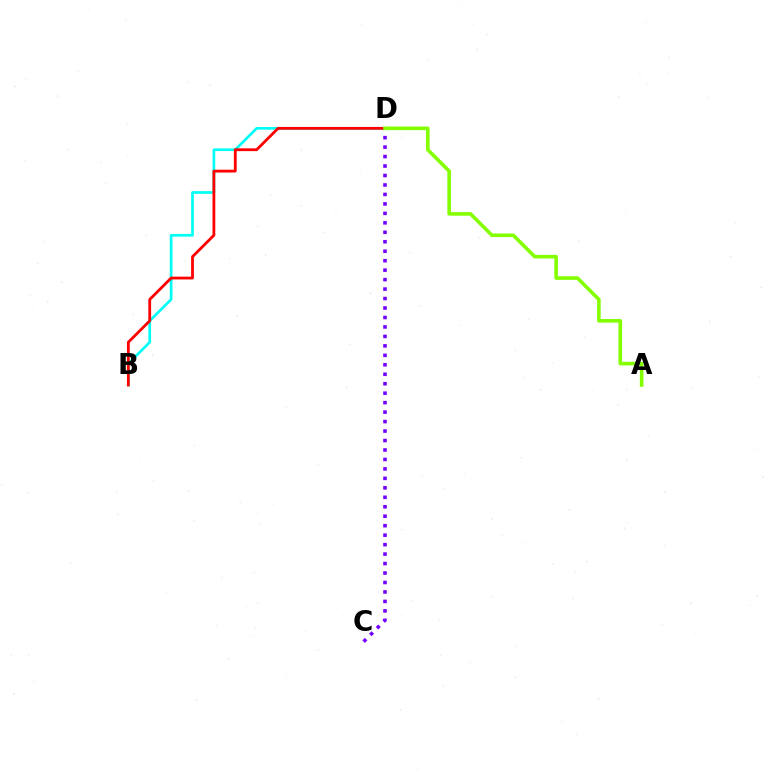{('B', 'D'): [{'color': '#00fff6', 'line_style': 'solid', 'thickness': 1.94}, {'color': '#ff0000', 'line_style': 'solid', 'thickness': 2.01}], ('C', 'D'): [{'color': '#7200ff', 'line_style': 'dotted', 'thickness': 2.57}], ('A', 'D'): [{'color': '#84ff00', 'line_style': 'solid', 'thickness': 2.6}]}